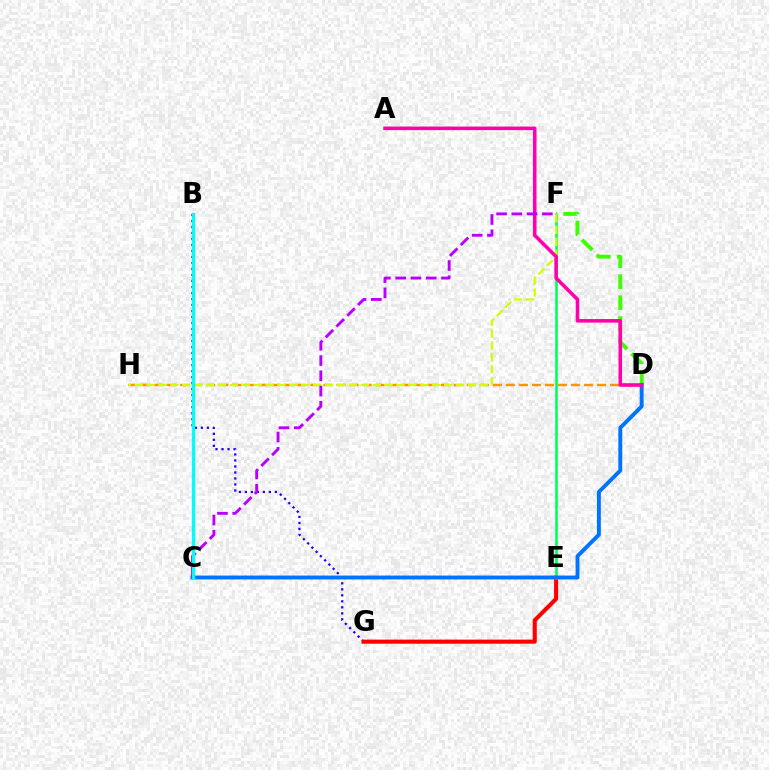{('B', 'G'): [{'color': '#2500ff', 'line_style': 'dotted', 'thickness': 1.63}], ('D', 'F'): [{'color': '#3dff00', 'line_style': 'dashed', 'thickness': 2.85}], ('E', 'G'): [{'color': '#ff0000', 'line_style': 'solid', 'thickness': 2.95}], ('D', 'H'): [{'color': '#ff9400', 'line_style': 'dashed', 'thickness': 1.77}], ('E', 'F'): [{'color': '#00ff5c', 'line_style': 'solid', 'thickness': 1.87}], ('C', 'D'): [{'color': '#0074ff', 'line_style': 'solid', 'thickness': 2.81}], ('F', 'H'): [{'color': '#d1ff00', 'line_style': 'dashed', 'thickness': 1.62}], ('A', 'D'): [{'color': '#ff00ac', 'line_style': 'solid', 'thickness': 2.56}], ('C', 'F'): [{'color': '#b900ff', 'line_style': 'dashed', 'thickness': 2.07}], ('B', 'C'): [{'color': '#00fff6', 'line_style': 'solid', 'thickness': 2.35}]}